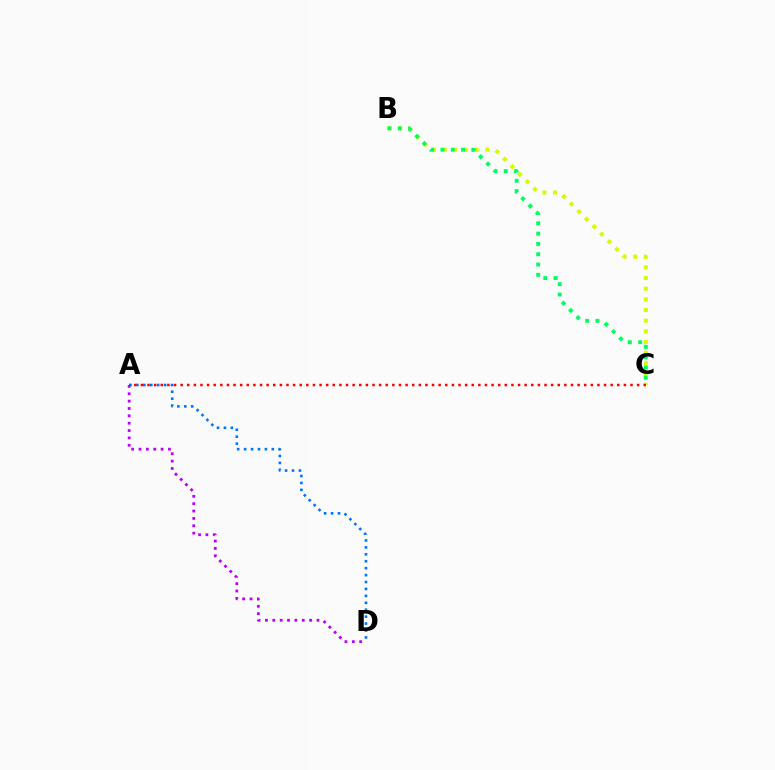{('A', 'D'): [{'color': '#b900ff', 'line_style': 'dotted', 'thickness': 2.0}, {'color': '#0074ff', 'line_style': 'dotted', 'thickness': 1.88}], ('B', 'C'): [{'color': '#d1ff00', 'line_style': 'dotted', 'thickness': 2.9}, {'color': '#00ff5c', 'line_style': 'dotted', 'thickness': 2.8}], ('A', 'C'): [{'color': '#ff0000', 'line_style': 'dotted', 'thickness': 1.8}]}